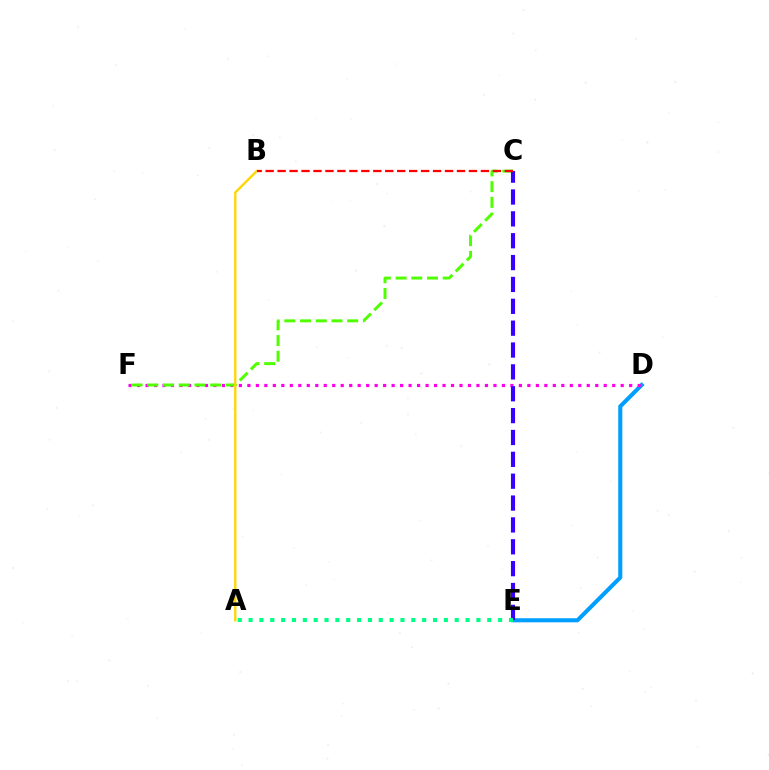{('D', 'E'): [{'color': '#009eff', 'line_style': 'solid', 'thickness': 2.93}], ('D', 'F'): [{'color': '#ff00ed', 'line_style': 'dotted', 'thickness': 2.31}], ('C', 'F'): [{'color': '#4fff00', 'line_style': 'dashed', 'thickness': 2.14}], ('C', 'E'): [{'color': '#3700ff', 'line_style': 'dashed', 'thickness': 2.97}], ('A', 'B'): [{'color': '#ffd500', 'line_style': 'solid', 'thickness': 1.68}], ('B', 'C'): [{'color': '#ff0000', 'line_style': 'dashed', 'thickness': 1.62}], ('A', 'E'): [{'color': '#00ff86', 'line_style': 'dotted', 'thickness': 2.95}]}